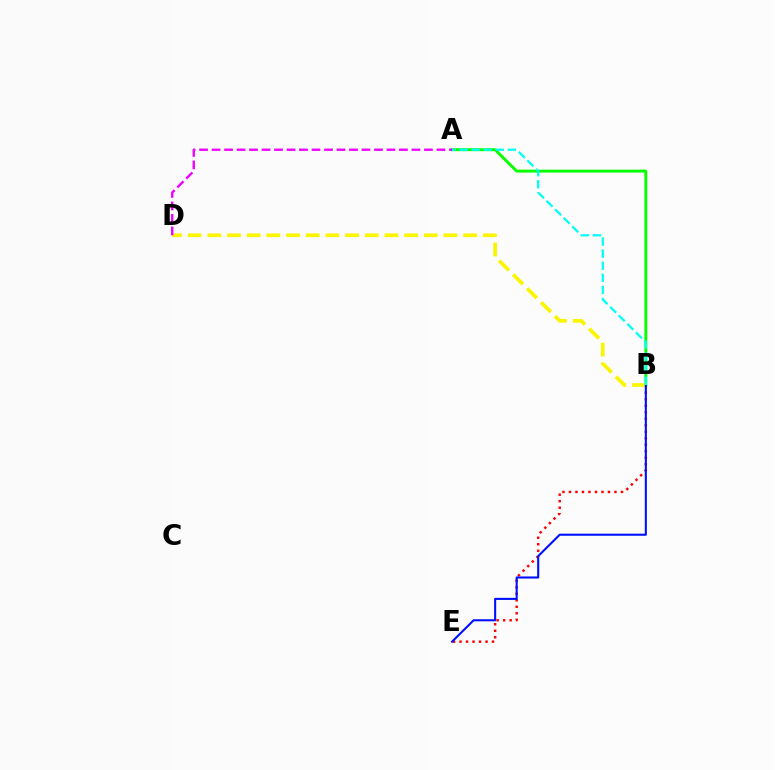{('B', 'E'): [{'color': '#ff0000', 'line_style': 'dotted', 'thickness': 1.77}, {'color': '#0010ff', 'line_style': 'solid', 'thickness': 1.51}], ('A', 'B'): [{'color': '#08ff00', 'line_style': 'solid', 'thickness': 2.1}, {'color': '#00fff6', 'line_style': 'dashed', 'thickness': 1.64}], ('B', 'D'): [{'color': '#fcf500', 'line_style': 'dashed', 'thickness': 2.67}], ('A', 'D'): [{'color': '#ee00ff', 'line_style': 'dashed', 'thickness': 1.7}]}